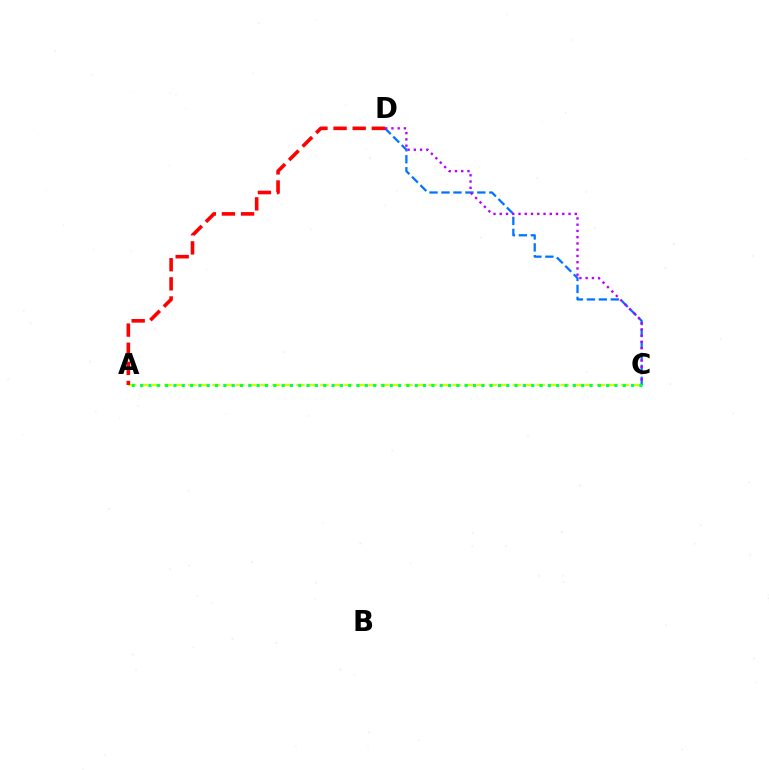{('A', 'C'): [{'color': '#d1ff00', 'line_style': 'dashed', 'thickness': 1.63}, {'color': '#00ff5c', 'line_style': 'dotted', 'thickness': 2.26}], ('C', 'D'): [{'color': '#0074ff', 'line_style': 'dashed', 'thickness': 1.63}, {'color': '#b900ff', 'line_style': 'dotted', 'thickness': 1.7}], ('A', 'D'): [{'color': '#ff0000', 'line_style': 'dashed', 'thickness': 2.6}]}